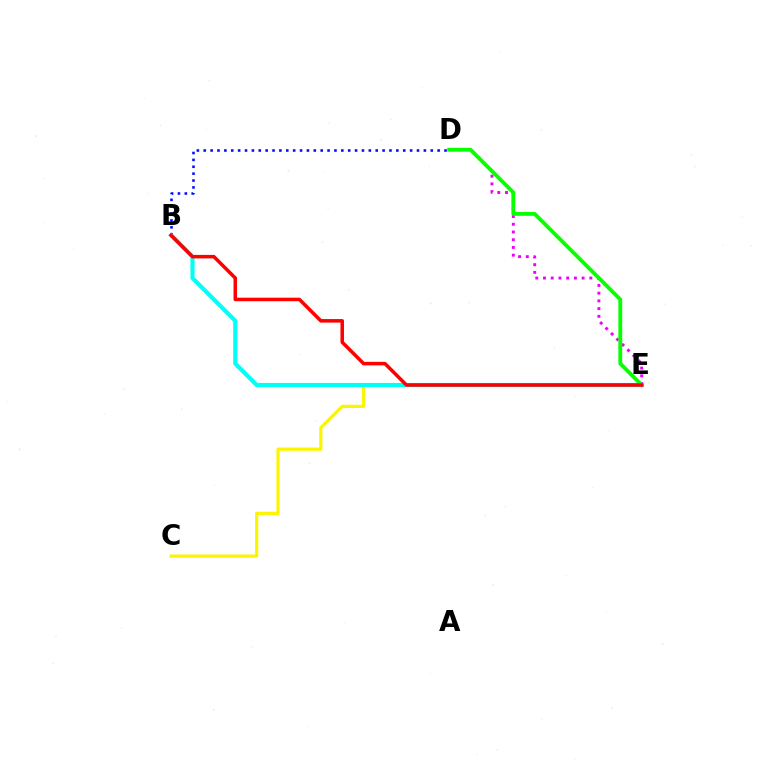{('D', 'E'): [{'color': '#ee00ff', 'line_style': 'dotted', 'thickness': 2.1}, {'color': '#08ff00', 'line_style': 'solid', 'thickness': 2.77}], ('C', 'E'): [{'color': '#fcf500', 'line_style': 'solid', 'thickness': 2.32}], ('B', 'D'): [{'color': '#0010ff', 'line_style': 'dotted', 'thickness': 1.87}], ('B', 'E'): [{'color': '#00fff6', 'line_style': 'solid', 'thickness': 2.98}, {'color': '#ff0000', 'line_style': 'solid', 'thickness': 2.54}]}